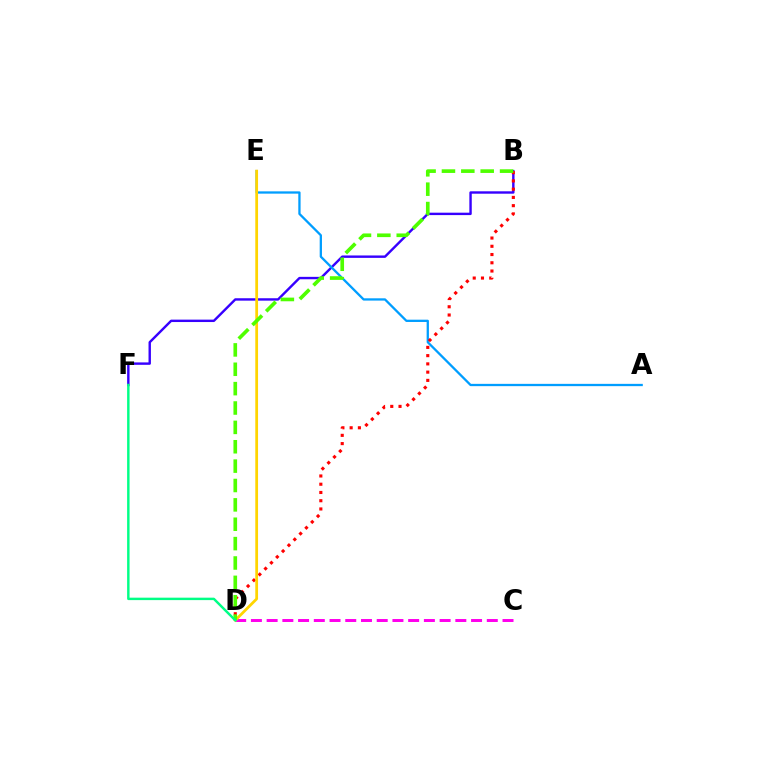{('B', 'F'): [{'color': '#3700ff', 'line_style': 'solid', 'thickness': 1.73}], ('A', 'E'): [{'color': '#009eff', 'line_style': 'solid', 'thickness': 1.65}], ('B', 'D'): [{'color': '#ff0000', 'line_style': 'dotted', 'thickness': 2.24}, {'color': '#4fff00', 'line_style': 'dashed', 'thickness': 2.63}], ('C', 'D'): [{'color': '#ff00ed', 'line_style': 'dashed', 'thickness': 2.14}], ('D', 'E'): [{'color': '#ffd500', 'line_style': 'solid', 'thickness': 1.99}], ('D', 'F'): [{'color': '#00ff86', 'line_style': 'solid', 'thickness': 1.76}]}